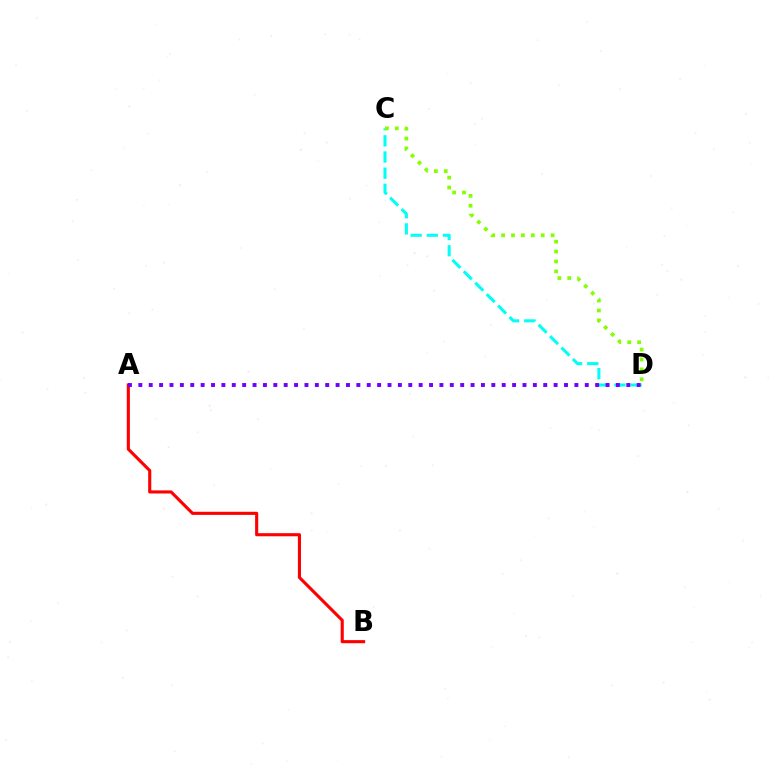{('A', 'B'): [{'color': '#ff0000', 'line_style': 'solid', 'thickness': 2.23}], ('C', 'D'): [{'color': '#00fff6', 'line_style': 'dashed', 'thickness': 2.19}, {'color': '#84ff00', 'line_style': 'dotted', 'thickness': 2.69}], ('A', 'D'): [{'color': '#7200ff', 'line_style': 'dotted', 'thickness': 2.82}]}